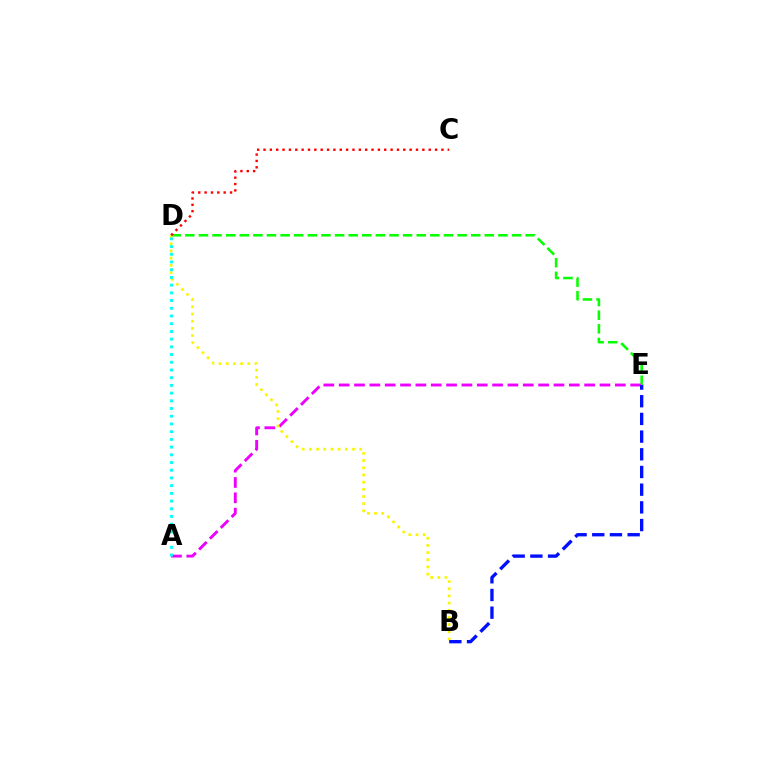{('D', 'E'): [{'color': '#08ff00', 'line_style': 'dashed', 'thickness': 1.85}], ('A', 'E'): [{'color': '#ee00ff', 'line_style': 'dashed', 'thickness': 2.08}], ('B', 'D'): [{'color': '#fcf500', 'line_style': 'dotted', 'thickness': 1.95}], ('B', 'E'): [{'color': '#0010ff', 'line_style': 'dashed', 'thickness': 2.4}], ('A', 'D'): [{'color': '#00fff6', 'line_style': 'dotted', 'thickness': 2.1}], ('C', 'D'): [{'color': '#ff0000', 'line_style': 'dotted', 'thickness': 1.73}]}